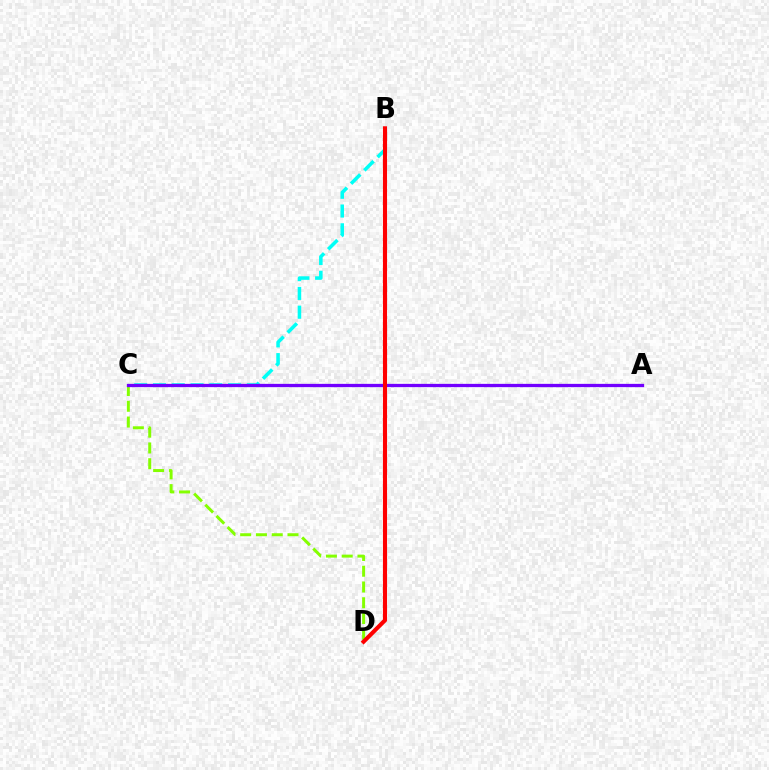{('B', 'C'): [{'color': '#00fff6', 'line_style': 'dashed', 'thickness': 2.55}], ('C', 'D'): [{'color': '#84ff00', 'line_style': 'dashed', 'thickness': 2.14}], ('A', 'C'): [{'color': '#7200ff', 'line_style': 'solid', 'thickness': 2.36}], ('B', 'D'): [{'color': '#ff0000', 'line_style': 'solid', 'thickness': 2.96}]}